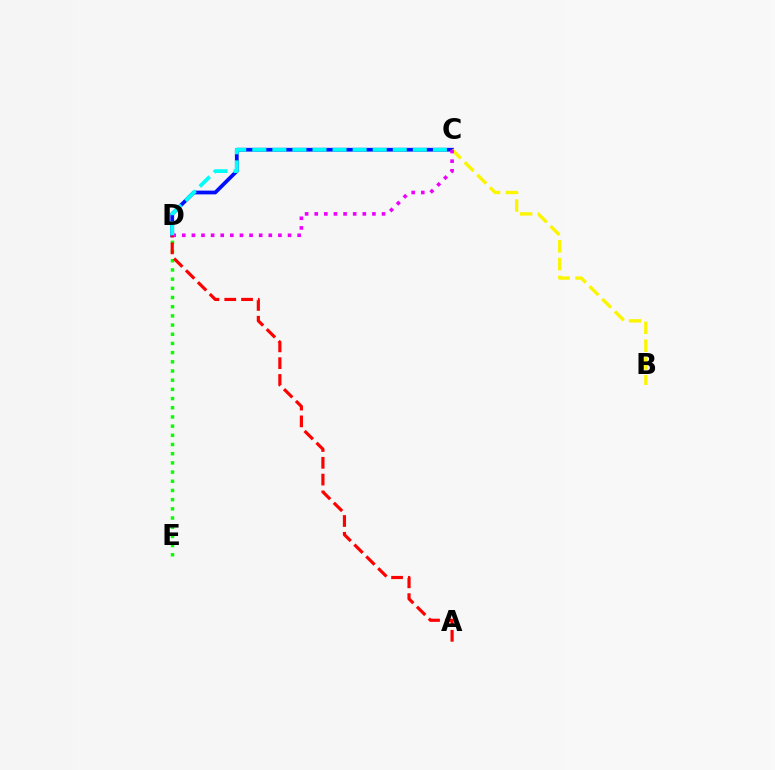{('C', 'D'): [{'color': '#0010ff', 'line_style': 'solid', 'thickness': 2.7}, {'color': '#ee00ff', 'line_style': 'dotted', 'thickness': 2.61}, {'color': '#00fff6', 'line_style': 'dashed', 'thickness': 2.73}], ('B', 'C'): [{'color': '#fcf500', 'line_style': 'dashed', 'thickness': 2.42}], ('D', 'E'): [{'color': '#08ff00', 'line_style': 'dotted', 'thickness': 2.5}], ('A', 'D'): [{'color': '#ff0000', 'line_style': 'dashed', 'thickness': 2.28}]}